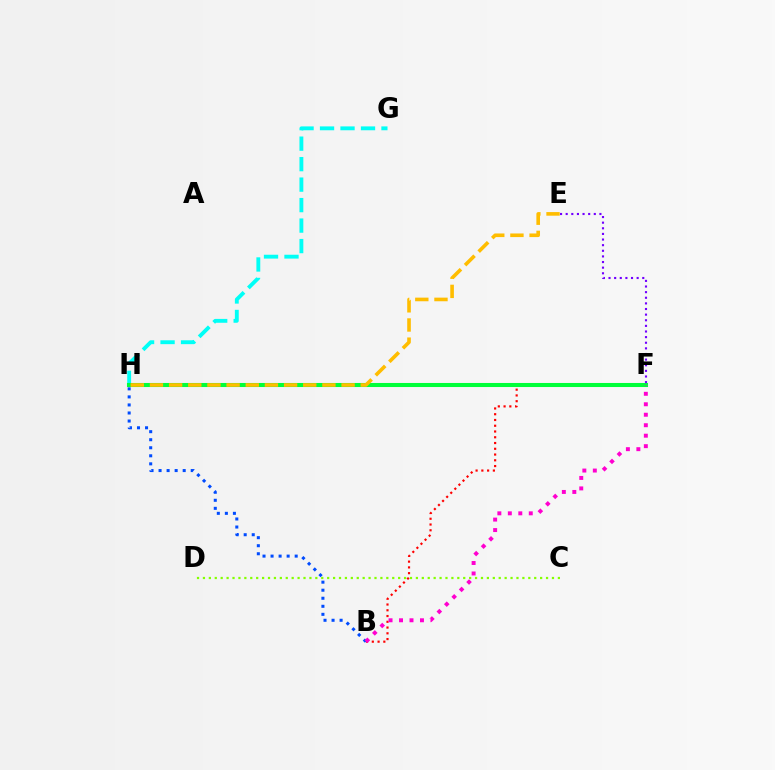{('B', 'F'): [{'color': '#ff0000', 'line_style': 'dotted', 'thickness': 1.56}, {'color': '#ff00cf', 'line_style': 'dotted', 'thickness': 2.85}], ('B', 'H'): [{'color': '#004bff', 'line_style': 'dotted', 'thickness': 2.19}], ('C', 'D'): [{'color': '#84ff00', 'line_style': 'dotted', 'thickness': 1.61}], ('G', 'H'): [{'color': '#00fff6', 'line_style': 'dashed', 'thickness': 2.78}], ('F', 'H'): [{'color': '#00ff39', 'line_style': 'solid', 'thickness': 2.92}], ('E', 'F'): [{'color': '#7200ff', 'line_style': 'dotted', 'thickness': 1.53}], ('E', 'H'): [{'color': '#ffbd00', 'line_style': 'dashed', 'thickness': 2.6}]}